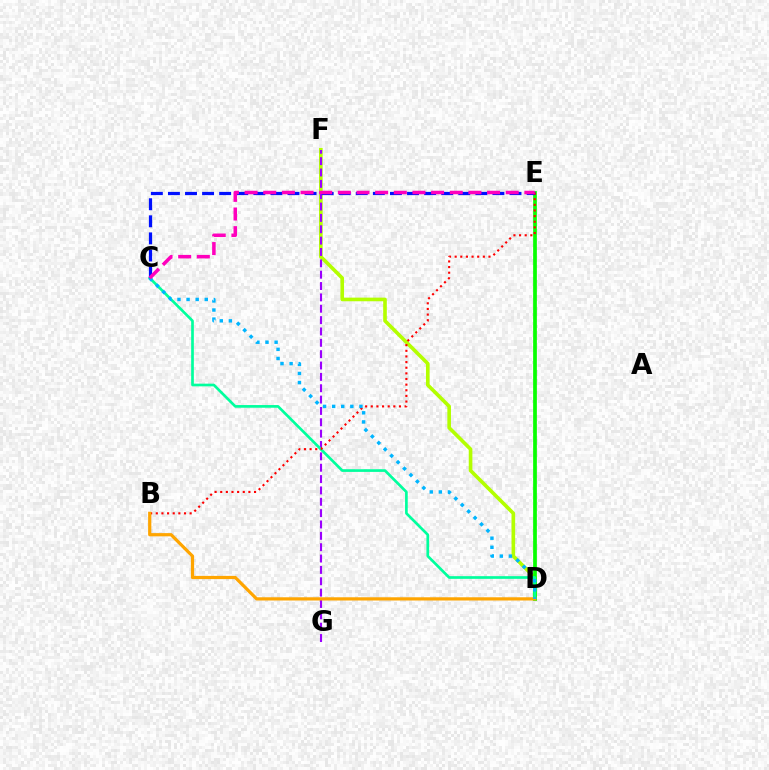{('D', 'F'): [{'color': '#b3ff00', 'line_style': 'solid', 'thickness': 2.61}], ('D', 'E'): [{'color': '#08ff00', 'line_style': 'solid', 'thickness': 2.68}], ('F', 'G'): [{'color': '#9b00ff', 'line_style': 'dashed', 'thickness': 1.54}], ('C', 'D'): [{'color': '#00ff9d', 'line_style': 'solid', 'thickness': 1.93}, {'color': '#00b5ff', 'line_style': 'dotted', 'thickness': 2.47}], ('C', 'E'): [{'color': '#0010ff', 'line_style': 'dashed', 'thickness': 2.32}, {'color': '#ff00bd', 'line_style': 'dashed', 'thickness': 2.53}], ('B', 'E'): [{'color': '#ff0000', 'line_style': 'dotted', 'thickness': 1.53}], ('B', 'D'): [{'color': '#ffa500', 'line_style': 'solid', 'thickness': 2.32}]}